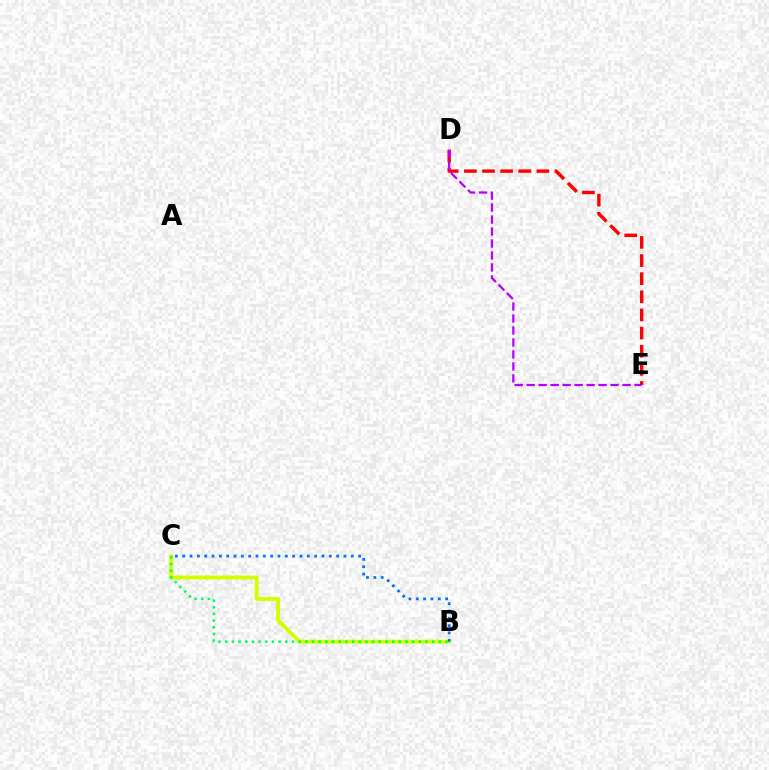{('B', 'C'): [{'color': '#d1ff00', 'line_style': 'solid', 'thickness': 2.8}, {'color': '#0074ff', 'line_style': 'dotted', 'thickness': 1.99}, {'color': '#00ff5c', 'line_style': 'dotted', 'thickness': 1.81}], ('D', 'E'): [{'color': '#ff0000', 'line_style': 'dashed', 'thickness': 2.46}, {'color': '#b900ff', 'line_style': 'dashed', 'thickness': 1.63}]}